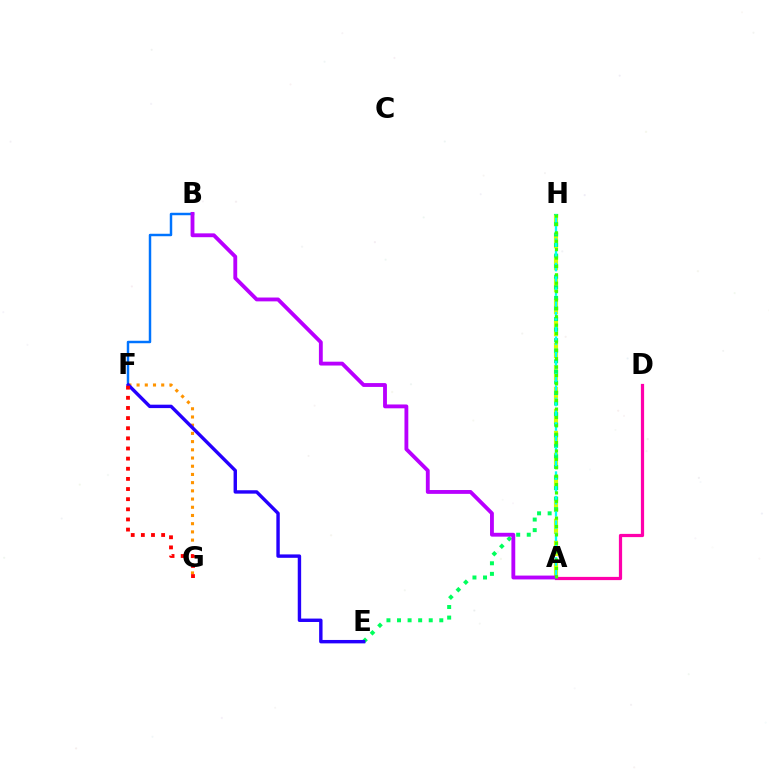{('A', 'H'): [{'color': '#d1ff00', 'line_style': 'dashed', 'thickness': 2.99}, {'color': '#00fff6', 'line_style': 'dashed', 'thickness': 1.67}, {'color': '#3dff00', 'line_style': 'dotted', 'thickness': 2.28}], ('E', 'H'): [{'color': '#00ff5c', 'line_style': 'dotted', 'thickness': 2.87}], ('B', 'F'): [{'color': '#0074ff', 'line_style': 'solid', 'thickness': 1.77}], ('A', 'D'): [{'color': '#ff00ac', 'line_style': 'solid', 'thickness': 2.32}], ('A', 'B'): [{'color': '#b900ff', 'line_style': 'solid', 'thickness': 2.77}], ('F', 'G'): [{'color': '#ff9400', 'line_style': 'dotted', 'thickness': 2.23}, {'color': '#ff0000', 'line_style': 'dotted', 'thickness': 2.75}], ('E', 'F'): [{'color': '#2500ff', 'line_style': 'solid', 'thickness': 2.45}]}